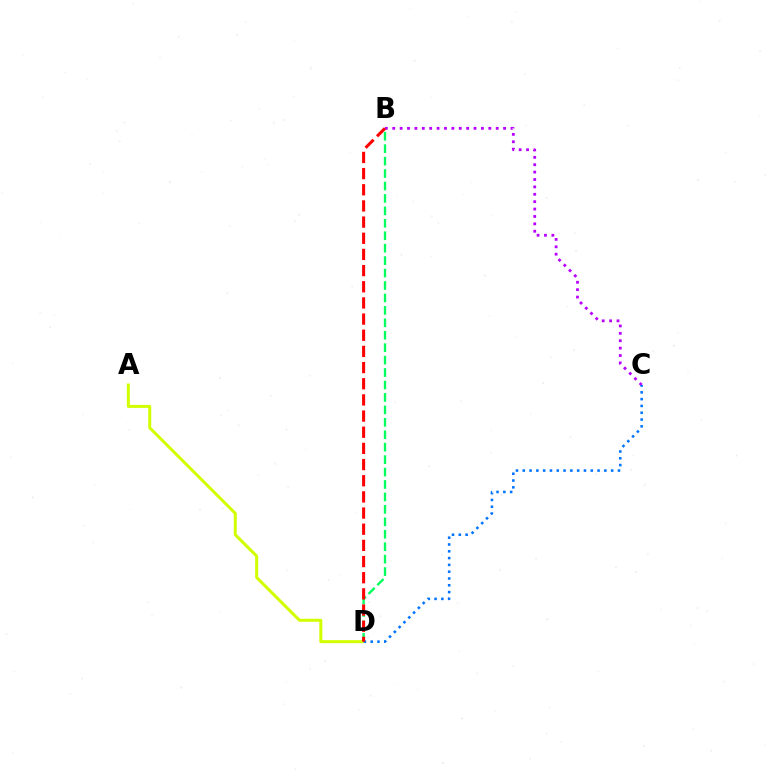{('B', 'C'): [{'color': '#b900ff', 'line_style': 'dotted', 'thickness': 2.01}], ('B', 'D'): [{'color': '#00ff5c', 'line_style': 'dashed', 'thickness': 1.69}, {'color': '#ff0000', 'line_style': 'dashed', 'thickness': 2.2}], ('A', 'D'): [{'color': '#d1ff00', 'line_style': 'solid', 'thickness': 2.17}], ('C', 'D'): [{'color': '#0074ff', 'line_style': 'dotted', 'thickness': 1.85}]}